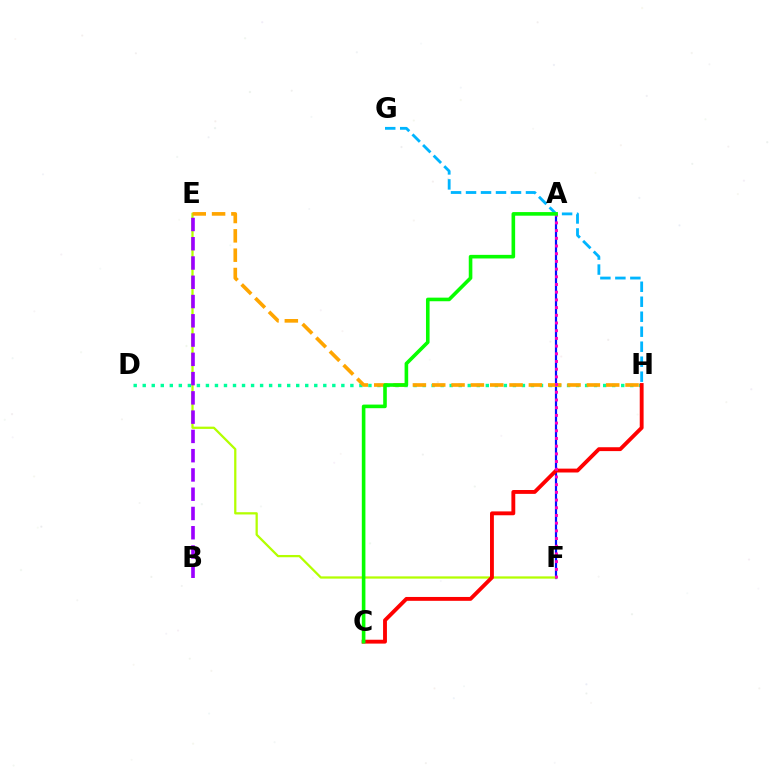{('A', 'F'): [{'color': '#0010ff', 'line_style': 'solid', 'thickness': 1.58}, {'color': '#ff00bd', 'line_style': 'dotted', 'thickness': 2.09}], ('E', 'F'): [{'color': '#b3ff00', 'line_style': 'solid', 'thickness': 1.63}], ('D', 'H'): [{'color': '#00ff9d', 'line_style': 'dotted', 'thickness': 2.45}], ('C', 'H'): [{'color': '#ff0000', 'line_style': 'solid', 'thickness': 2.78}], ('B', 'E'): [{'color': '#9b00ff', 'line_style': 'dashed', 'thickness': 2.62}], ('E', 'H'): [{'color': '#ffa500', 'line_style': 'dashed', 'thickness': 2.63}], ('G', 'H'): [{'color': '#00b5ff', 'line_style': 'dashed', 'thickness': 2.04}], ('A', 'C'): [{'color': '#08ff00', 'line_style': 'solid', 'thickness': 2.6}]}